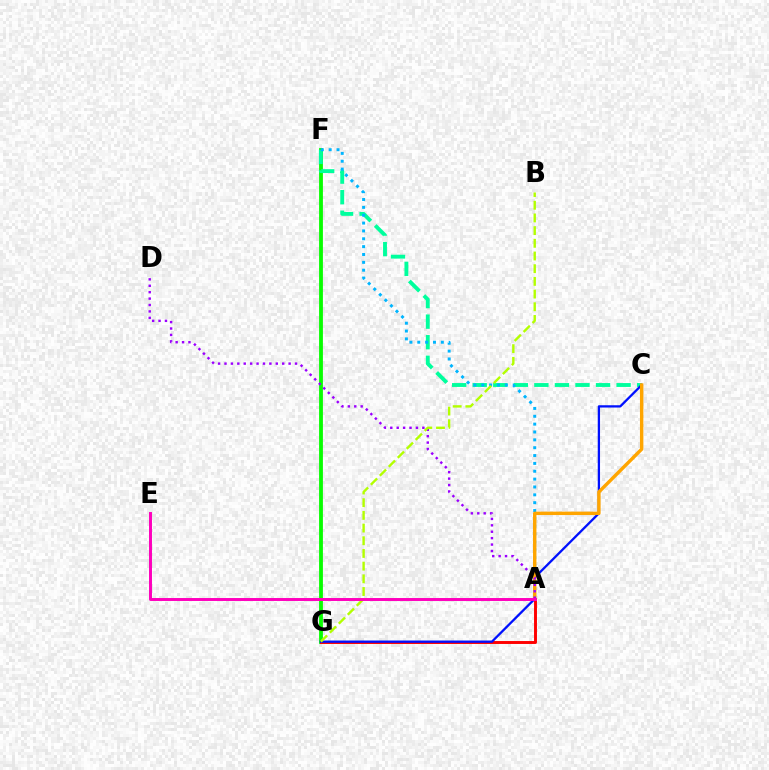{('F', 'G'): [{'color': '#08ff00', 'line_style': 'solid', 'thickness': 2.75}], ('C', 'F'): [{'color': '#00ff9d', 'line_style': 'dashed', 'thickness': 2.79}], ('A', 'F'): [{'color': '#00b5ff', 'line_style': 'dotted', 'thickness': 2.13}], ('A', 'G'): [{'color': '#ff0000', 'line_style': 'solid', 'thickness': 2.11}], ('C', 'G'): [{'color': '#0010ff', 'line_style': 'solid', 'thickness': 1.65}], ('A', 'C'): [{'color': '#ffa500', 'line_style': 'solid', 'thickness': 2.46}], ('A', 'D'): [{'color': '#9b00ff', 'line_style': 'dotted', 'thickness': 1.74}], ('B', 'G'): [{'color': '#b3ff00', 'line_style': 'dashed', 'thickness': 1.72}], ('A', 'E'): [{'color': '#ff00bd', 'line_style': 'solid', 'thickness': 2.13}]}